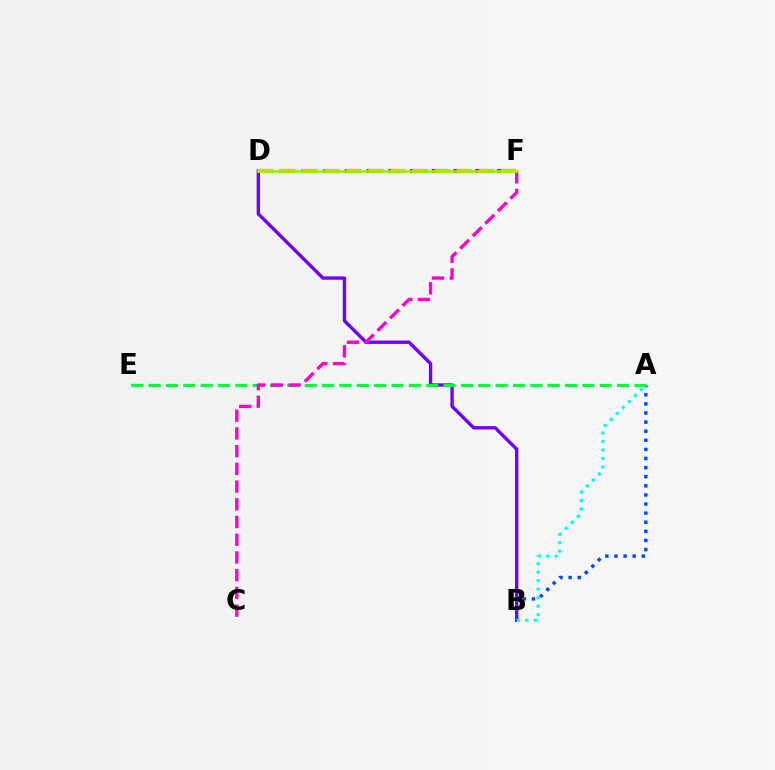{('B', 'D'): [{'color': '#7200ff', 'line_style': 'solid', 'thickness': 2.42}], ('A', 'B'): [{'color': '#004bff', 'line_style': 'dotted', 'thickness': 2.47}, {'color': '#00fff6', 'line_style': 'dotted', 'thickness': 2.31}], ('A', 'E'): [{'color': '#00ff39', 'line_style': 'dashed', 'thickness': 2.36}], ('D', 'F'): [{'color': '#ff0000', 'line_style': 'dashed', 'thickness': 2.95}, {'color': '#ffbd00', 'line_style': 'dashed', 'thickness': 3.0}, {'color': '#84ff00', 'line_style': 'solid', 'thickness': 1.81}], ('C', 'F'): [{'color': '#ff00cf', 'line_style': 'dashed', 'thickness': 2.41}]}